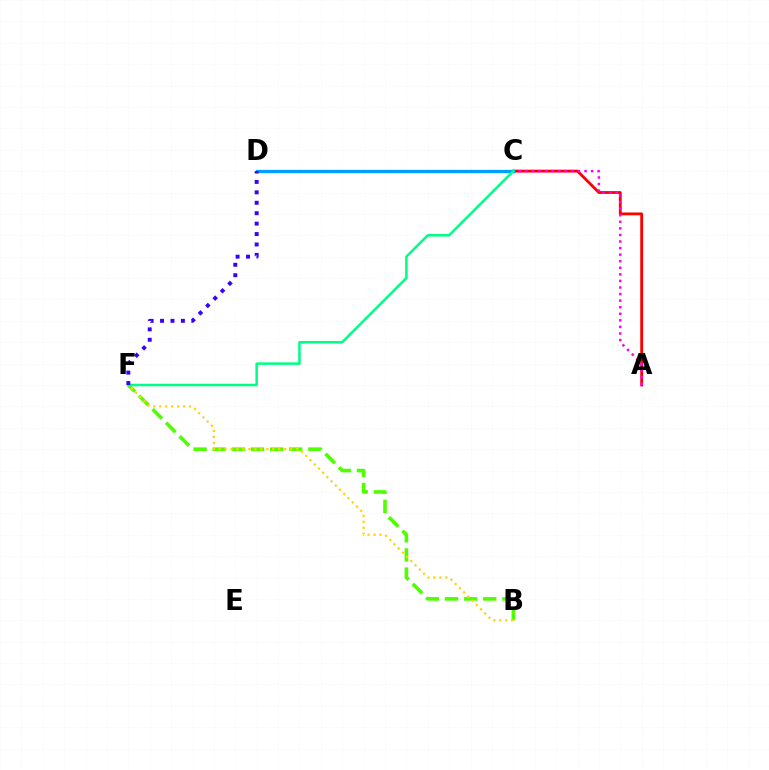{('A', 'C'): [{'color': '#ff0000', 'line_style': 'solid', 'thickness': 2.03}, {'color': '#ff00ed', 'line_style': 'dotted', 'thickness': 1.79}], ('B', 'F'): [{'color': '#4fff00', 'line_style': 'dashed', 'thickness': 2.6}, {'color': '#ffd500', 'line_style': 'dotted', 'thickness': 1.62}], ('C', 'D'): [{'color': '#009eff', 'line_style': 'solid', 'thickness': 2.38}], ('C', 'F'): [{'color': '#00ff86', 'line_style': 'solid', 'thickness': 1.82}], ('D', 'F'): [{'color': '#3700ff', 'line_style': 'dotted', 'thickness': 2.83}]}